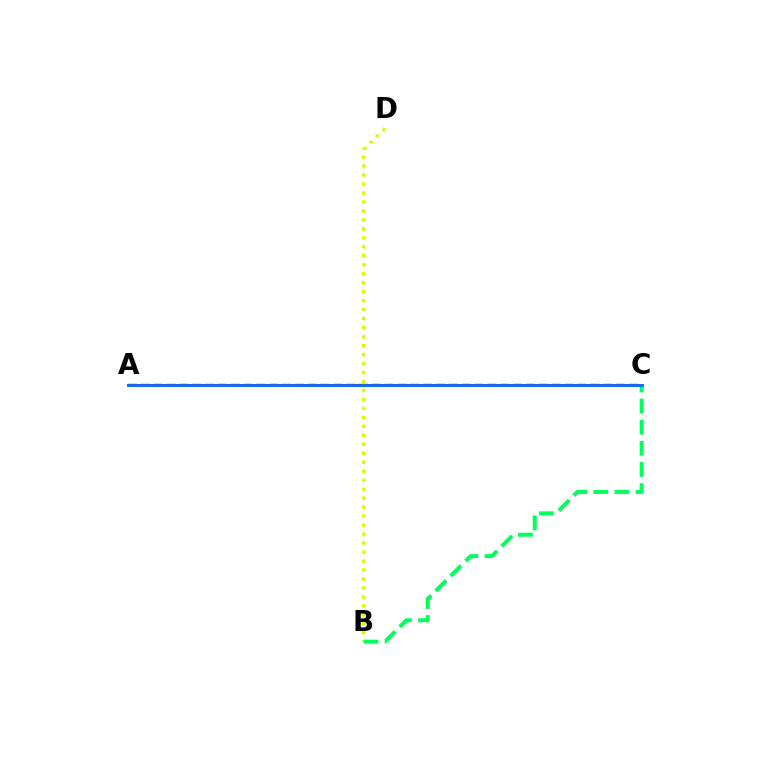{('A', 'C'): [{'color': '#b900ff', 'line_style': 'solid', 'thickness': 1.99}, {'color': '#ff0000', 'line_style': 'dashed', 'thickness': 1.74}, {'color': '#0074ff', 'line_style': 'solid', 'thickness': 1.98}], ('B', 'D'): [{'color': '#d1ff00', 'line_style': 'dotted', 'thickness': 2.44}], ('B', 'C'): [{'color': '#00ff5c', 'line_style': 'dashed', 'thickness': 2.87}]}